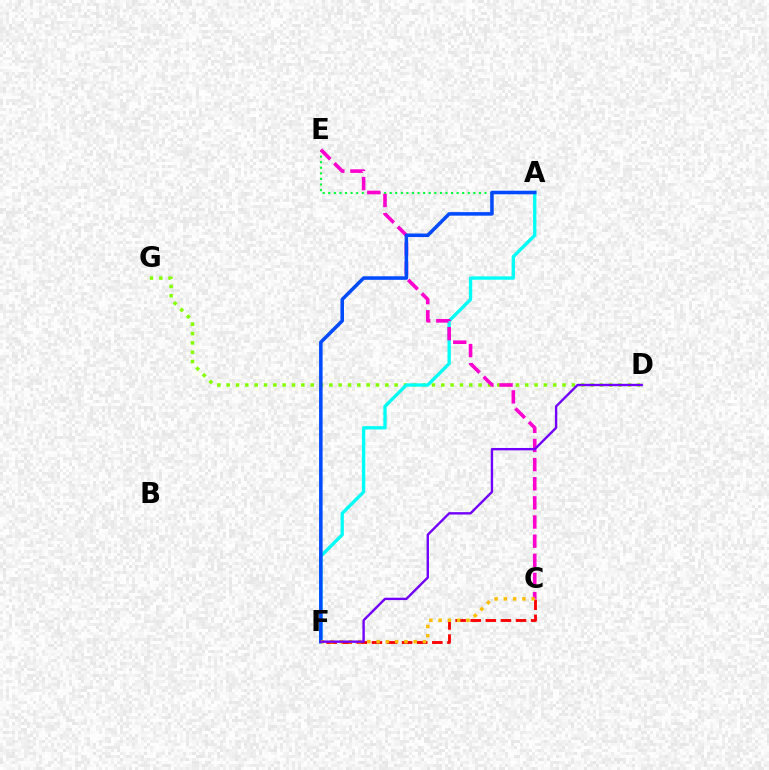{('A', 'E'): [{'color': '#00ff39', 'line_style': 'dotted', 'thickness': 1.52}], ('C', 'F'): [{'color': '#ff0000', 'line_style': 'dashed', 'thickness': 2.05}, {'color': '#ffbd00', 'line_style': 'dotted', 'thickness': 2.52}], ('D', 'G'): [{'color': '#84ff00', 'line_style': 'dotted', 'thickness': 2.53}], ('A', 'F'): [{'color': '#00fff6', 'line_style': 'solid', 'thickness': 2.4}, {'color': '#004bff', 'line_style': 'solid', 'thickness': 2.55}], ('C', 'E'): [{'color': '#ff00cf', 'line_style': 'dashed', 'thickness': 2.6}], ('D', 'F'): [{'color': '#7200ff', 'line_style': 'solid', 'thickness': 1.71}]}